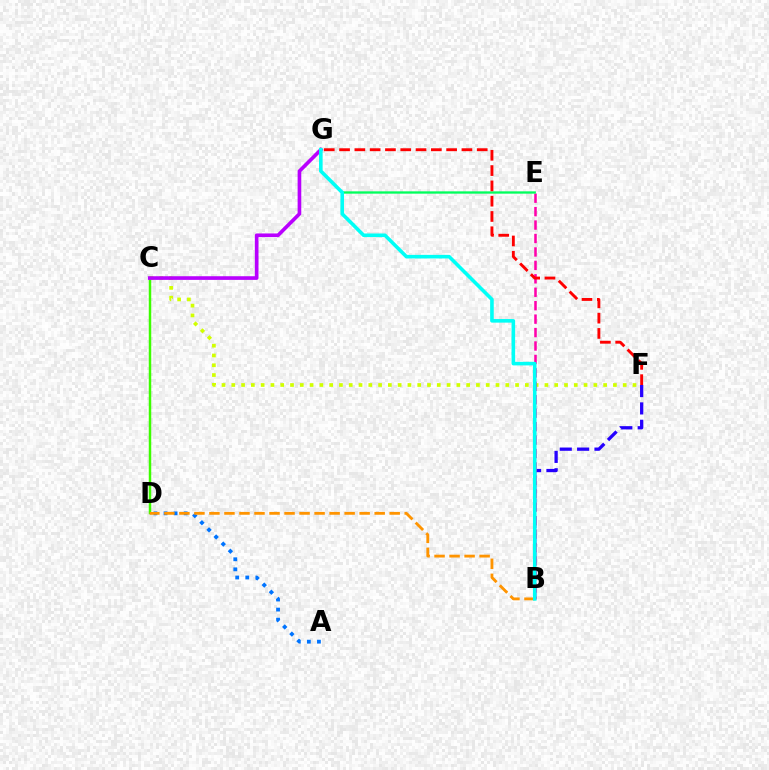{('C', 'F'): [{'color': '#d1ff00', 'line_style': 'dotted', 'thickness': 2.66}], ('A', 'D'): [{'color': '#0074ff', 'line_style': 'dotted', 'thickness': 2.74}], ('B', 'F'): [{'color': '#2500ff', 'line_style': 'dashed', 'thickness': 2.36}], ('B', 'E'): [{'color': '#ff00ac', 'line_style': 'dashed', 'thickness': 1.83}], ('C', 'D'): [{'color': '#3dff00', 'line_style': 'solid', 'thickness': 1.78}], ('C', 'G'): [{'color': '#b900ff', 'line_style': 'solid', 'thickness': 2.63}], ('E', 'G'): [{'color': '#00ff5c', 'line_style': 'solid', 'thickness': 1.67}], ('F', 'G'): [{'color': '#ff0000', 'line_style': 'dashed', 'thickness': 2.08}], ('B', 'D'): [{'color': '#ff9400', 'line_style': 'dashed', 'thickness': 2.04}], ('B', 'G'): [{'color': '#00fff6', 'line_style': 'solid', 'thickness': 2.58}]}